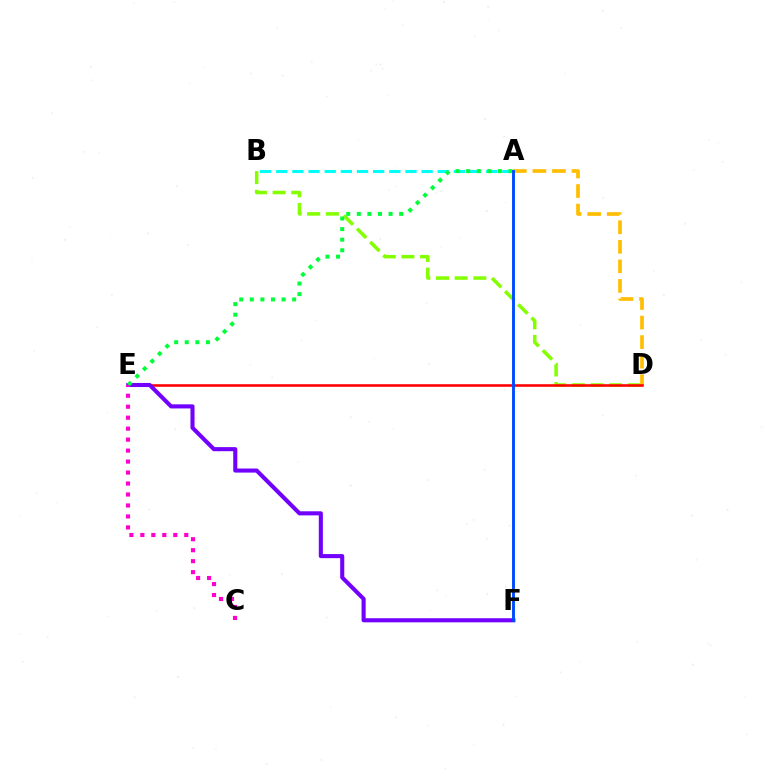{('B', 'D'): [{'color': '#84ff00', 'line_style': 'dashed', 'thickness': 2.53}], ('A', 'D'): [{'color': '#ffbd00', 'line_style': 'dashed', 'thickness': 2.66}], ('A', 'B'): [{'color': '#00fff6', 'line_style': 'dashed', 'thickness': 2.19}], ('D', 'E'): [{'color': '#ff0000', 'line_style': 'solid', 'thickness': 1.85}], ('E', 'F'): [{'color': '#7200ff', 'line_style': 'solid', 'thickness': 2.94}], ('A', 'E'): [{'color': '#00ff39', 'line_style': 'dotted', 'thickness': 2.88}], ('C', 'E'): [{'color': '#ff00cf', 'line_style': 'dotted', 'thickness': 2.98}], ('A', 'F'): [{'color': '#004bff', 'line_style': 'solid', 'thickness': 2.09}]}